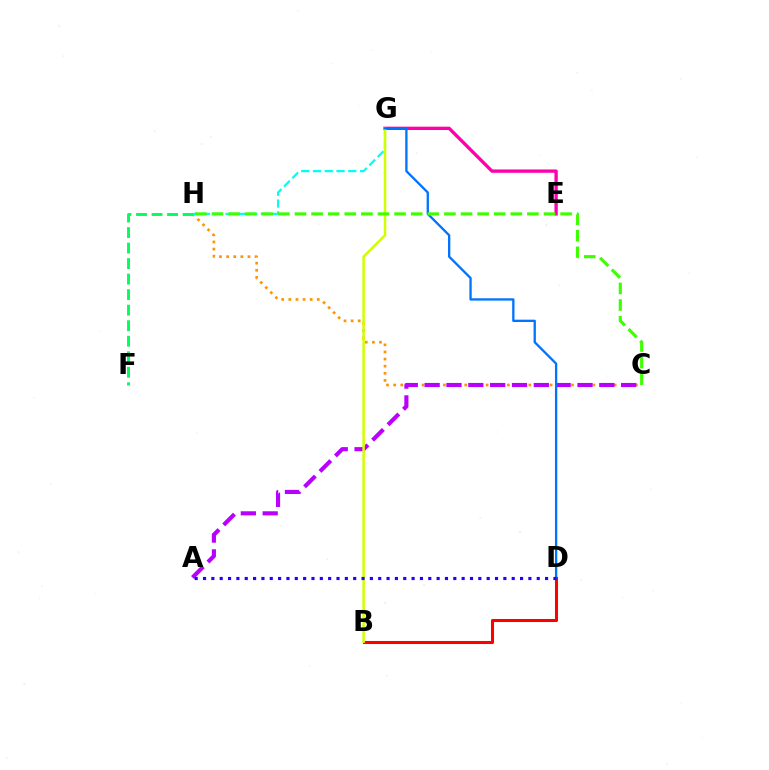{('C', 'H'): [{'color': '#ff9400', 'line_style': 'dotted', 'thickness': 1.93}, {'color': '#3dff00', 'line_style': 'dashed', 'thickness': 2.26}], ('G', 'H'): [{'color': '#00fff6', 'line_style': 'dashed', 'thickness': 1.6}], ('E', 'G'): [{'color': '#ff00ac', 'line_style': 'solid', 'thickness': 2.4}], ('B', 'D'): [{'color': '#ff0000', 'line_style': 'solid', 'thickness': 2.2}], ('A', 'C'): [{'color': '#b900ff', 'line_style': 'dashed', 'thickness': 2.97}], ('F', 'H'): [{'color': '#00ff5c', 'line_style': 'dashed', 'thickness': 2.11}], ('B', 'G'): [{'color': '#d1ff00', 'line_style': 'solid', 'thickness': 1.83}], ('D', 'G'): [{'color': '#0074ff', 'line_style': 'solid', 'thickness': 1.67}], ('A', 'D'): [{'color': '#2500ff', 'line_style': 'dotted', 'thickness': 2.27}]}